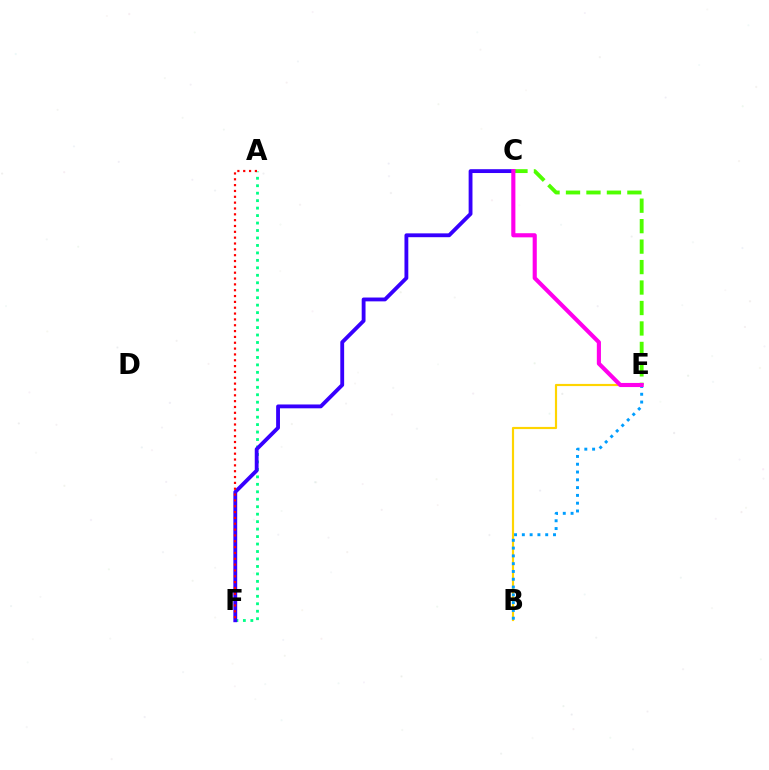{('B', 'E'): [{'color': '#ffd500', 'line_style': 'solid', 'thickness': 1.56}, {'color': '#009eff', 'line_style': 'dotted', 'thickness': 2.12}], ('A', 'F'): [{'color': '#00ff86', 'line_style': 'dotted', 'thickness': 2.03}, {'color': '#ff0000', 'line_style': 'dotted', 'thickness': 1.59}], ('C', 'F'): [{'color': '#3700ff', 'line_style': 'solid', 'thickness': 2.76}], ('C', 'E'): [{'color': '#4fff00', 'line_style': 'dashed', 'thickness': 2.78}, {'color': '#ff00ed', 'line_style': 'solid', 'thickness': 2.97}]}